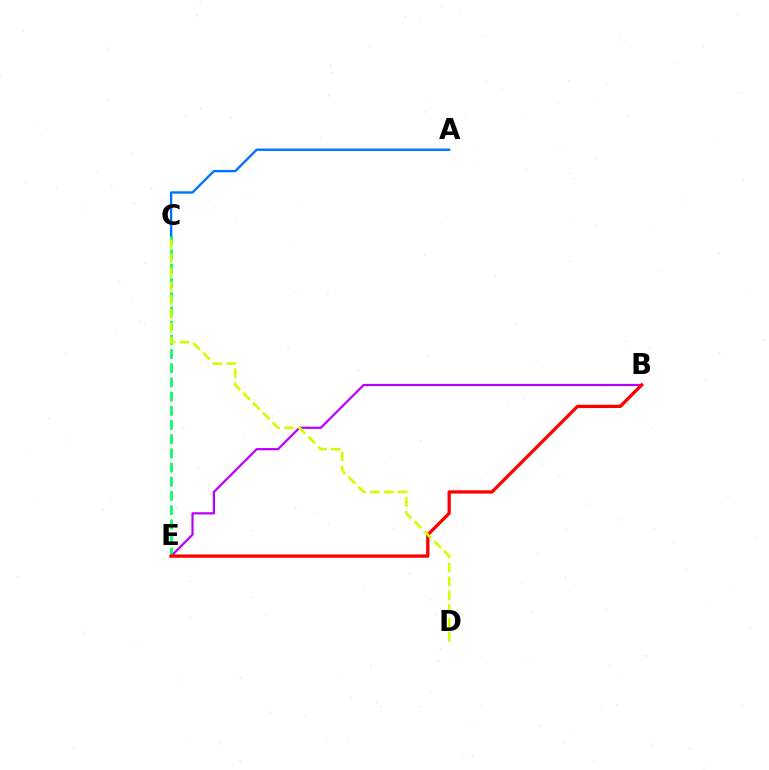{('B', 'E'): [{'color': '#b900ff', 'line_style': 'solid', 'thickness': 1.6}, {'color': '#ff0000', 'line_style': 'solid', 'thickness': 2.36}], ('C', 'E'): [{'color': '#00ff5c', 'line_style': 'dashed', 'thickness': 1.93}], ('C', 'D'): [{'color': '#d1ff00', 'line_style': 'dashed', 'thickness': 1.88}], ('A', 'C'): [{'color': '#0074ff', 'line_style': 'solid', 'thickness': 1.71}]}